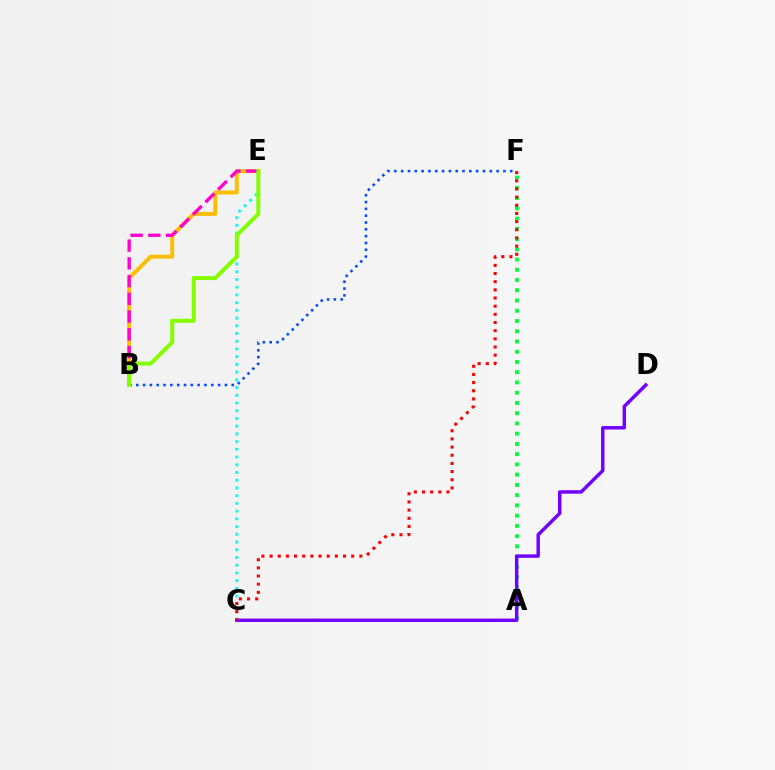{('C', 'E'): [{'color': '#00fff6', 'line_style': 'dotted', 'thickness': 2.1}], ('B', 'E'): [{'color': '#ffbd00', 'line_style': 'solid', 'thickness': 2.85}, {'color': '#ff00cf', 'line_style': 'dashed', 'thickness': 2.41}, {'color': '#84ff00', 'line_style': 'solid', 'thickness': 2.87}], ('A', 'F'): [{'color': '#00ff39', 'line_style': 'dotted', 'thickness': 2.78}], ('C', 'D'): [{'color': '#7200ff', 'line_style': 'solid', 'thickness': 2.48}], ('C', 'F'): [{'color': '#ff0000', 'line_style': 'dotted', 'thickness': 2.22}], ('B', 'F'): [{'color': '#004bff', 'line_style': 'dotted', 'thickness': 1.85}]}